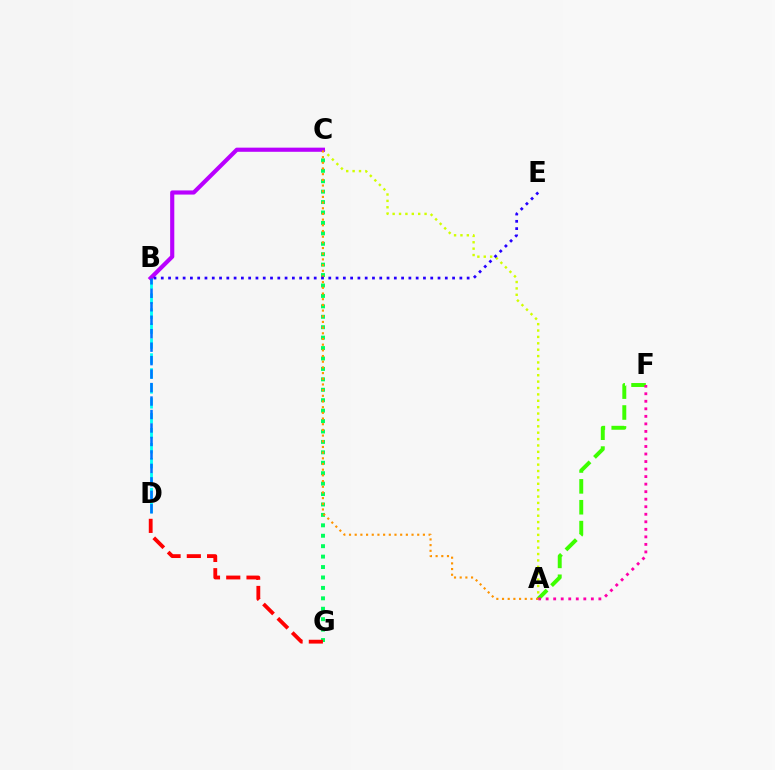{('C', 'G'): [{'color': '#00ff5c', 'line_style': 'dotted', 'thickness': 2.83}], ('B', 'D'): [{'color': '#00fff6', 'line_style': 'dashed', 'thickness': 2.03}, {'color': '#0074ff', 'line_style': 'dashed', 'thickness': 1.83}], ('A', 'C'): [{'color': '#d1ff00', 'line_style': 'dotted', 'thickness': 1.73}, {'color': '#ff9400', 'line_style': 'dotted', 'thickness': 1.54}], ('B', 'C'): [{'color': '#b900ff', 'line_style': 'solid', 'thickness': 2.98}], ('A', 'F'): [{'color': '#3dff00', 'line_style': 'dashed', 'thickness': 2.84}, {'color': '#ff00ac', 'line_style': 'dotted', 'thickness': 2.05}], ('D', 'G'): [{'color': '#ff0000', 'line_style': 'dashed', 'thickness': 2.75}], ('B', 'E'): [{'color': '#2500ff', 'line_style': 'dotted', 'thickness': 1.98}]}